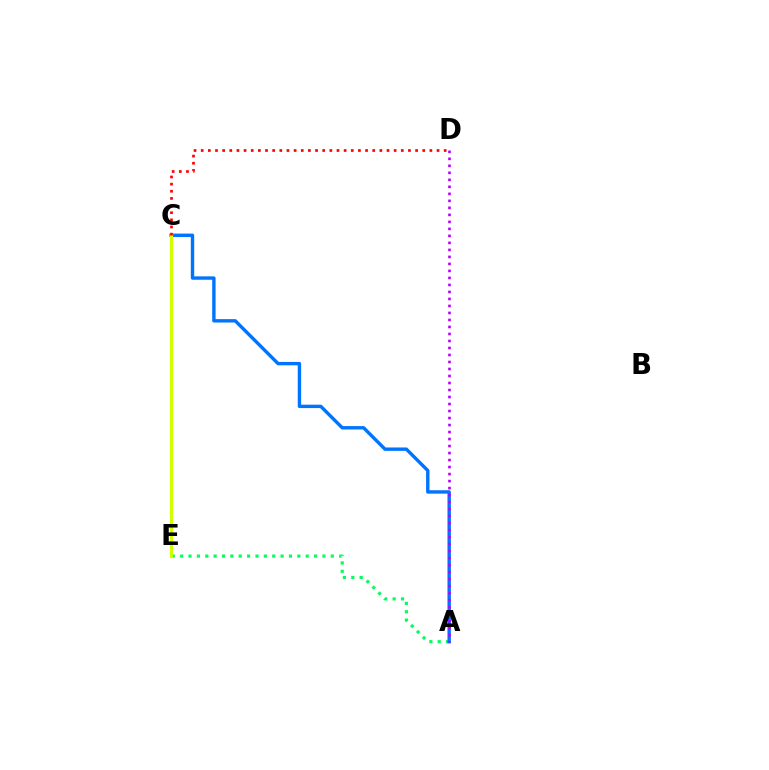{('A', 'E'): [{'color': '#00ff5c', 'line_style': 'dotted', 'thickness': 2.27}], ('A', 'C'): [{'color': '#0074ff', 'line_style': 'solid', 'thickness': 2.44}], ('C', 'E'): [{'color': '#d1ff00', 'line_style': 'solid', 'thickness': 2.31}], ('A', 'D'): [{'color': '#b900ff', 'line_style': 'dotted', 'thickness': 1.9}], ('C', 'D'): [{'color': '#ff0000', 'line_style': 'dotted', 'thickness': 1.94}]}